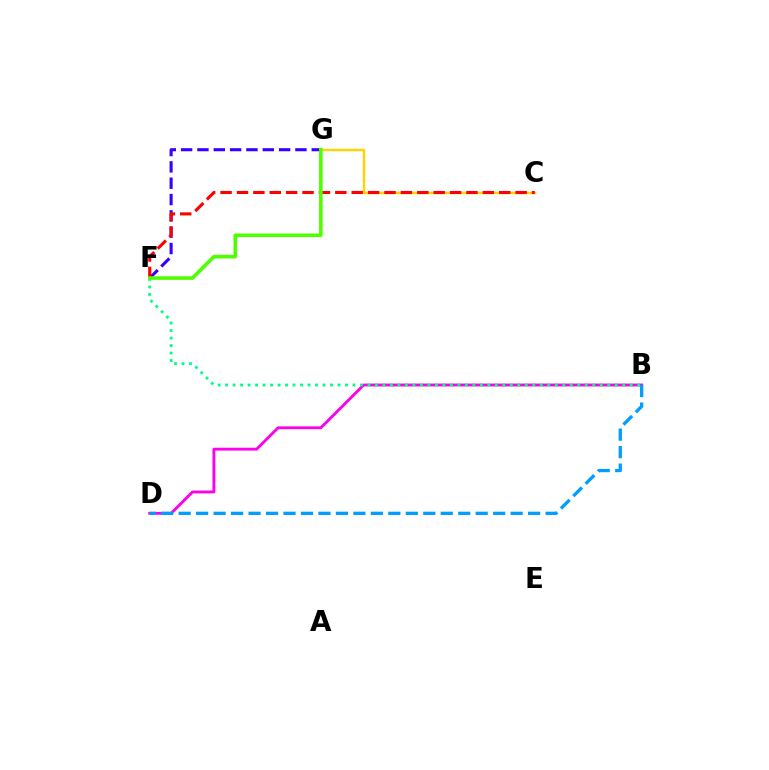{('B', 'D'): [{'color': '#ff00ed', 'line_style': 'solid', 'thickness': 2.05}, {'color': '#009eff', 'line_style': 'dashed', 'thickness': 2.37}], ('C', 'G'): [{'color': '#ffd500', 'line_style': 'solid', 'thickness': 1.75}], ('B', 'F'): [{'color': '#00ff86', 'line_style': 'dotted', 'thickness': 2.04}], ('F', 'G'): [{'color': '#3700ff', 'line_style': 'dashed', 'thickness': 2.22}, {'color': '#4fff00', 'line_style': 'solid', 'thickness': 2.6}], ('C', 'F'): [{'color': '#ff0000', 'line_style': 'dashed', 'thickness': 2.23}]}